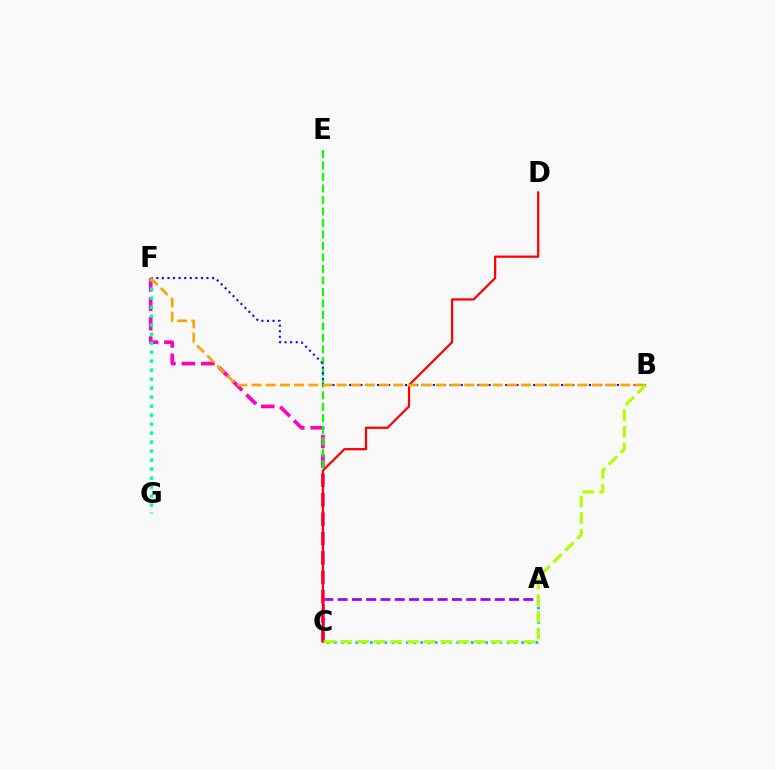{('A', 'C'): [{'color': '#9b00ff', 'line_style': 'dashed', 'thickness': 1.94}, {'color': '#00b5ff', 'line_style': 'dotted', 'thickness': 1.96}], ('C', 'F'): [{'color': '#ff00bd', 'line_style': 'dashed', 'thickness': 2.64}], ('C', 'E'): [{'color': '#08ff00', 'line_style': 'dashed', 'thickness': 1.56}], ('F', 'G'): [{'color': '#00ff9d', 'line_style': 'dotted', 'thickness': 2.44}], ('C', 'D'): [{'color': '#ff0000', 'line_style': 'solid', 'thickness': 1.62}], ('B', 'F'): [{'color': '#0010ff', 'line_style': 'dotted', 'thickness': 1.52}, {'color': '#ffa500', 'line_style': 'dashed', 'thickness': 1.93}], ('B', 'C'): [{'color': '#b3ff00', 'line_style': 'dashed', 'thickness': 2.26}]}